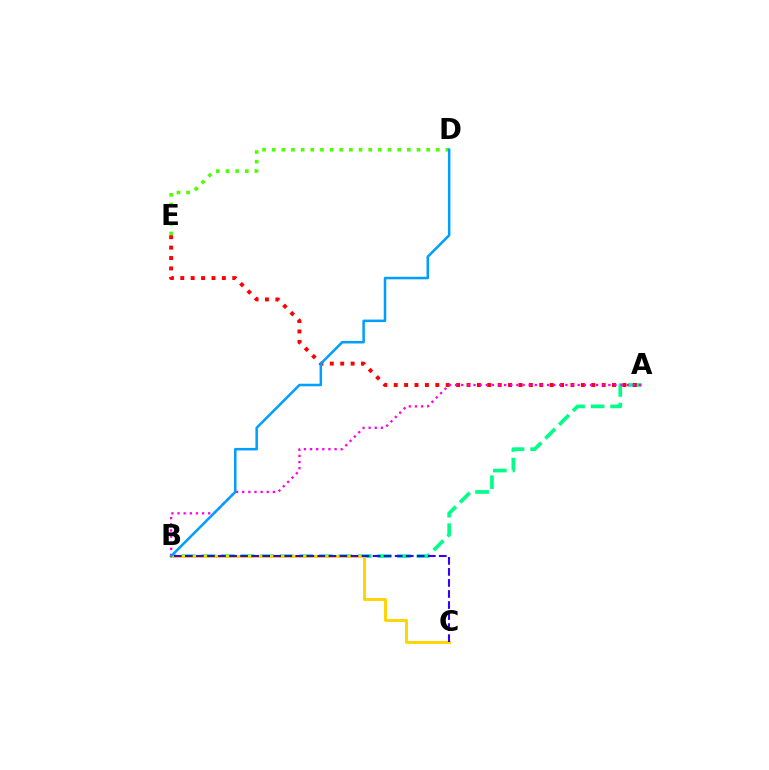{('A', 'B'): [{'color': '#00ff86', 'line_style': 'dashed', 'thickness': 2.66}, {'color': '#ff00ed', 'line_style': 'dotted', 'thickness': 1.67}], ('B', 'C'): [{'color': '#ffd500', 'line_style': 'solid', 'thickness': 2.09}, {'color': '#3700ff', 'line_style': 'dashed', 'thickness': 1.5}], ('D', 'E'): [{'color': '#4fff00', 'line_style': 'dotted', 'thickness': 2.62}], ('A', 'E'): [{'color': '#ff0000', 'line_style': 'dotted', 'thickness': 2.82}], ('B', 'D'): [{'color': '#009eff', 'line_style': 'solid', 'thickness': 1.81}]}